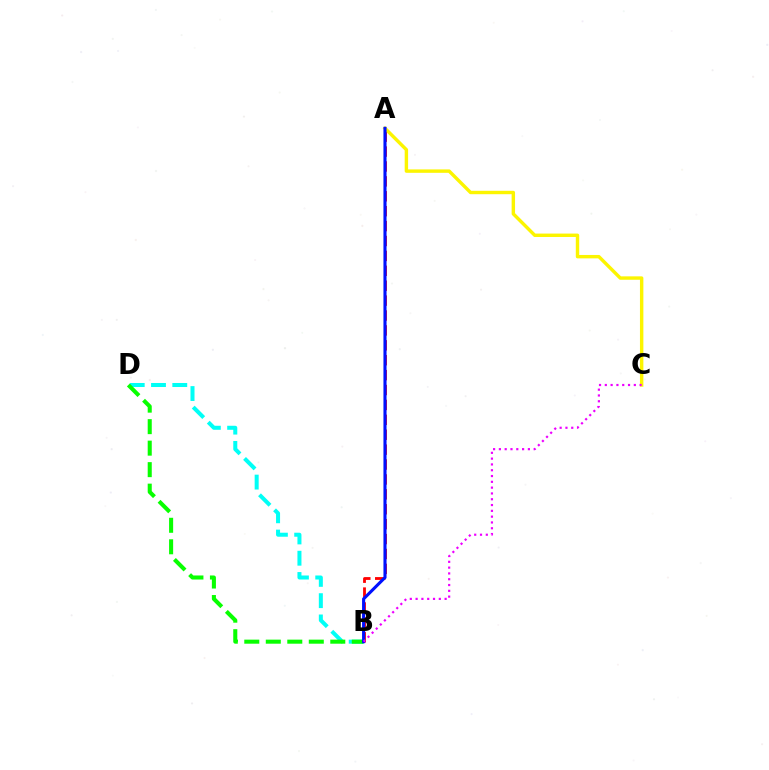{('B', 'D'): [{'color': '#00fff6', 'line_style': 'dashed', 'thickness': 2.89}, {'color': '#08ff00', 'line_style': 'dashed', 'thickness': 2.92}], ('A', 'B'): [{'color': '#ff0000', 'line_style': 'dashed', 'thickness': 2.02}, {'color': '#0010ff', 'line_style': 'solid', 'thickness': 2.23}], ('A', 'C'): [{'color': '#fcf500', 'line_style': 'solid', 'thickness': 2.45}], ('B', 'C'): [{'color': '#ee00ff', 'line_style': 'dotted', 'thickness': 1.58}]}